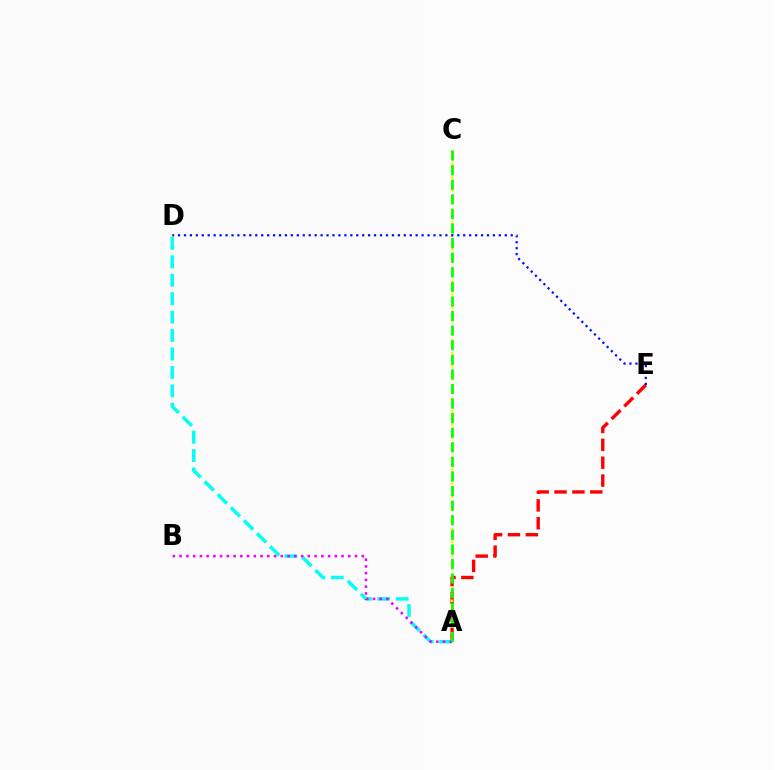{('A', 'E'): [{'color': '#ff0000', 'line_style': 'dashed', 'thickness': 2.43}], ('A', 'C'): [{'color': '#fcf500', 'line_style': 'dotted', 'thickness': 1.77}, {'color': '#08ff00', 'line_style': 'dashed', 'thickness': 1.98}], ('A', 'D'): [{'color': '#00fff6', 'line_style': 'dashed', 'thickness': 2.5}], ('A', 'B'): [{'color': '#ee00ff', 'line_style': 'dotted', 'thickness': 1.83}], ('D', 'E'): [{'color': '#0010ff', 'line_style': 'dotted', 'thickness': 1.61}]}